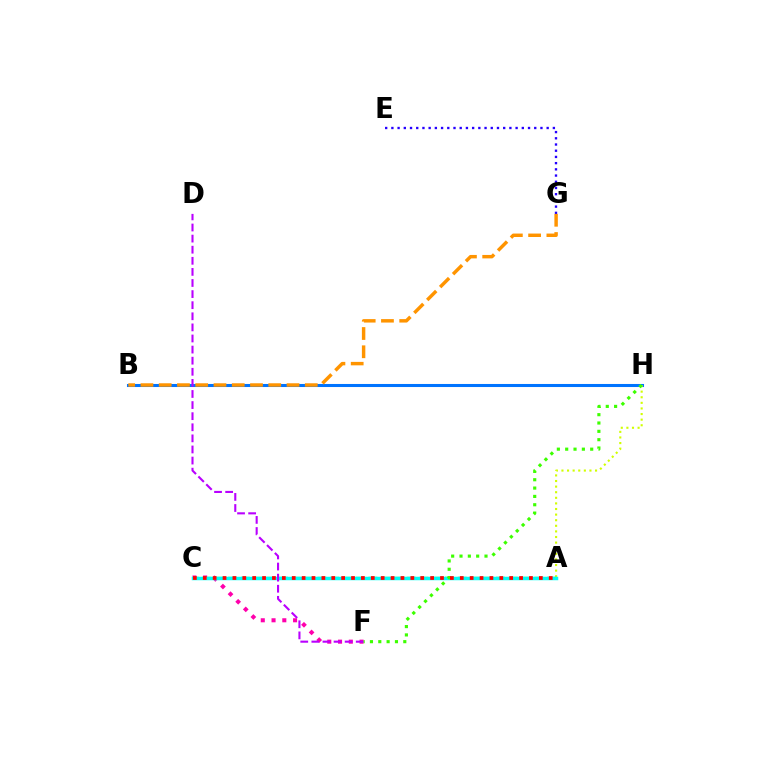{('B', 'H'): [{'color': '#0074ff', 'line_style': 'solid', 'thickness': 2.2}], ('E', 'G'): [{'color': '#2500ff', 'line_style': 'dotted', 'thickness': 1.69}], ('A', 'H'): [{'color': '#d1ff00', 'line_style': 'dotted', 'thickness': 1.52}], ('B', 'G'): [{'color': '#ff9400', 'line_style': 'dashed', 'thickness': 2.48}], ('A', 'C'): [{'color': '#00ff5c', 'line_style': 'dashed', 'thickness': 1.73}, {'color': '#00fff6', 'line_style': 'solid', 'thickness': 2.51}, {'color': '#ff0000', 'line_style': 'dotted', 'thickness': 2.69}], ('C', 'F'): [{'color': '#ff00ac', 'line_style': 'dotted', 'thickness': 2.93}], ('D', 'F'): [{'color': '#b900ff', 'line_style': 'dashed', 'thickness': 1.51}], ('F', 'H'): [{'color': '#3dff00', 'line_style': 'dotted', 'thickness': 2.26}]}